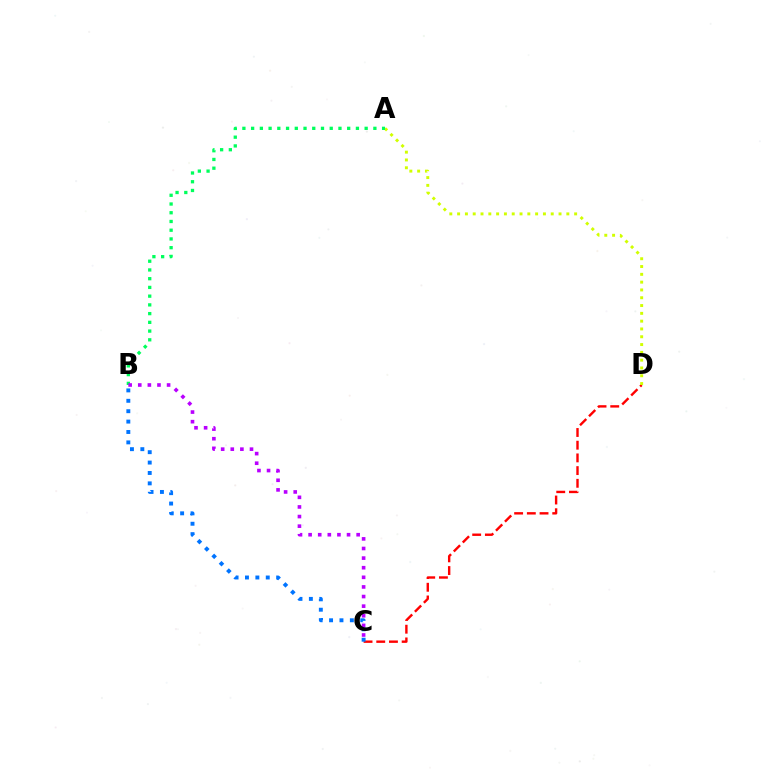{('C', 'D'): [{'color': '#ff0000', 'line_style': 'dashed', 'thickness': 1.73}], ('B', 'C'): [{'color': '#0074ff', 'line_style': 'dotted', 'thickness': 2.82}, {'color': '#b900ff', 'line_style': 'dotted', 'thickness': 2.61}], ('A', 'D'): [{'color': '#d1ff00', 'line_style': 'dotted', 'thickness': 2.12}], ('A', 'B'): [{'color': '#00ff5c', 'line_style': 'dotted', 'thickness': 2.37}]}